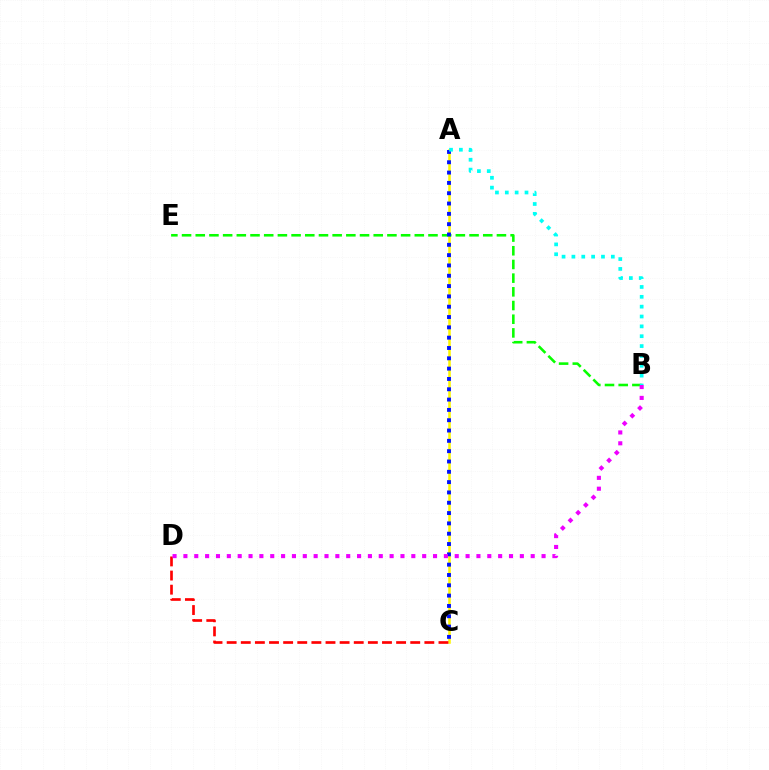{('A', 'C'): [{'color': '#fcf500', 'line_style': 'solid', 'thickness': 1.83}, {'color': '#0010ff', 'line_style': 'dotted', 'thickness': 2.8}], ('B', 'E'): [{'color': '#08ff00', 'line_style': 'dashed', 'thickness': 1.86}], ('C', 'D'): [{'color': '#ff0000', 'line_style': 'dashed', 'thickness': 1.92}], ('A', 'B'): [{'color': '#00fff6', 'line_style': 'dotted', 'thickness': 2.68}], ('B', 'D'): [{'color': '#ee00ff', 'line_style': 'dotted', 'thickness': 2.95}]}